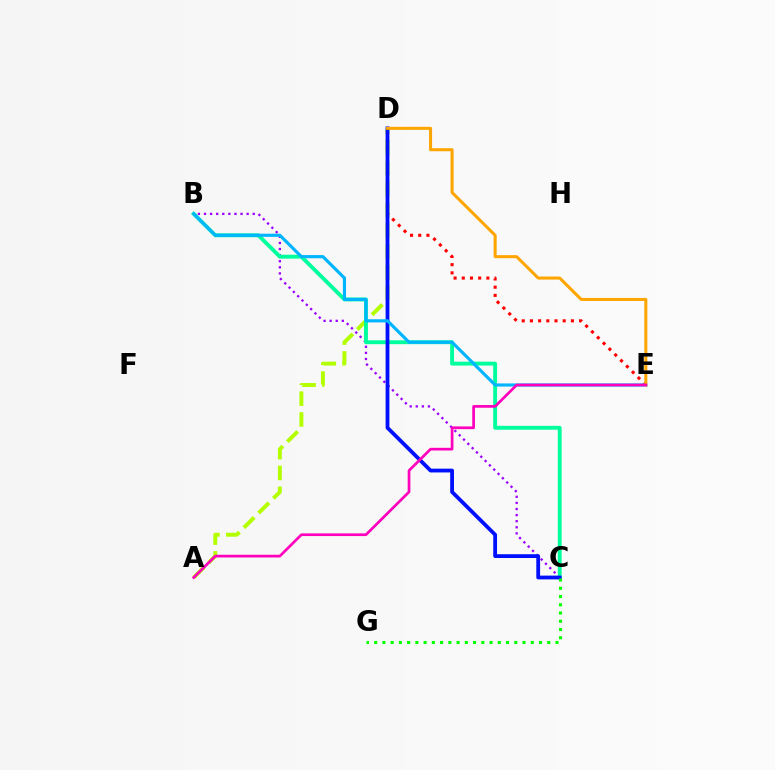{('A', 'D'): [{'color': '#b3ff00', 'line_style': 'dashed', 'thickness': 2.83}], ('B', 'C'): [{'color': '#9b00ff', 'line_style': 'dotted', 'thickness': 1.65}, {'color': '#00ff9d', 'line_style': 'solid', 'thickness': 2.8}], ('D', 'E'): [{'color': '#ff0000', 'line_style': 'dotted', 'thickness': 2.23}, {'color': '#ffa500', 'line_style': 'solid', 'thickness': 2.19}], ('C', 'D'): [{'color': '#0010ff', 'line_style': 'solid', 'thickness': 2.73}], ('B', 'E'): [{'color': '#00b5ff', 'line_style': 'solid', 'thickness': 2.27}], ('A', 'E'): [{'color': '#ff00bd', 'line_style': 'solid', 'thickness': 1.94}], ('C', 'G'): [{'color': '#08ff00', 'line_style': 'dotted', 'thickness': 2.24}]}